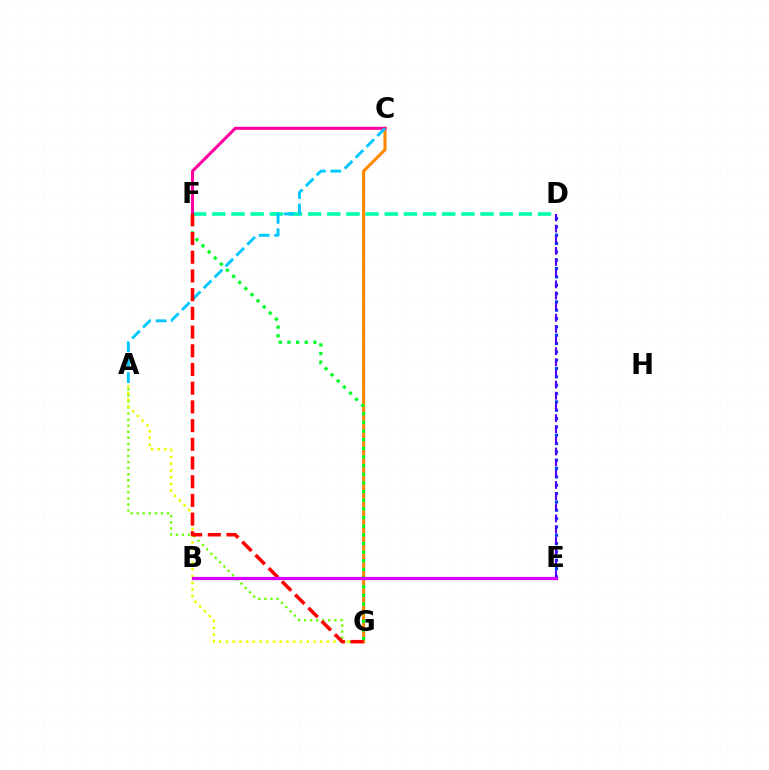{('A', 'G'): [{'color': '#66ff00', 'line_style': 'dotted', 'thickness': 1.65}, {'color': '#eeff00', 'line_style': 'dotted', 'thickness': 1.83}], ('D', 'F'): [{'color': '#00ffaf', 'line_style': 'dashed', 'thickness': 2.6}], ('C', 'G'): [{'color': '#ff8800', 'line_style': 'solid', 'thickness': 2.24}], ('C', 'F'): [{'color': '#ff00a0', 'line_style': 'solid', 'thickness': 2.21}], ('D', 'E'): [{'color': '#003fff', 'line_style': 'dotted', 'thickness': 2.26}, {'color': '#4f00ff', 'line_style': 'dashed', 'thickness': 1.51}], ('A', 'C'): [{'color': '#00c7ff', 'line_style': 'dashed', 'thickness': 2.09}], ('F', 'G'): [{'color': '#00ff27', 'line_style': 'dotted', 'thickness': 2.35}, {'color': '#ff0000', 'line_style': 'dashed', 'thickness': 2.54}], ('B', 'E'): [{'color': '#d600ff', 'line_style': 'solid', 'thickness': 2.33}]}